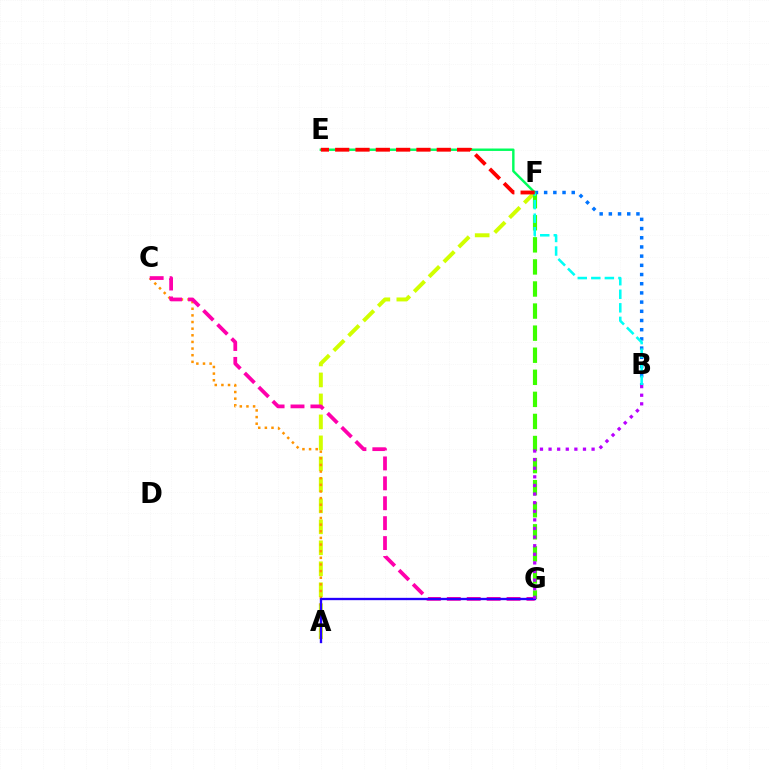{('A', 'F'): [{'color': '#d1ff00', 'line_style': 'dashed', 'thickness': 2.85}], ('A', 'C'): [{'color': '#ff9400', 'line_style': 'dotted', 'thickness': 1.8}], ('F', 'G'): [{'color': '#3dff00', 'line_style': 'dashed', 'thickness': 3.0}], ('C', 'G'): [{'color': '#ff00ac', 'line_style': 'dashed', 'thickness': 2.71}], ('A', 'G'): [{'color': '#2500ff', 'line_style': 'solid', 'thickness': 1.68}], ('B', 'F'): [{'color': '#0074ff', 'line_style': 'dotted', 'thickness': 2.5}, {'color': '#00fff6', 'line_style': 'dashed', 'thickness': 1.84}], ('E', 'F'): [{'color': '#00ff5c', 'line_style': 'solid', 'thickness': 1.75}, {'color': '#ff0000', 'line_style': 'dashed', 'thickness': 2.76}], ('B', 'G'): [{'color': '#b900ff', 'line_style': 'dotted', 'thickness': 2.34}]}